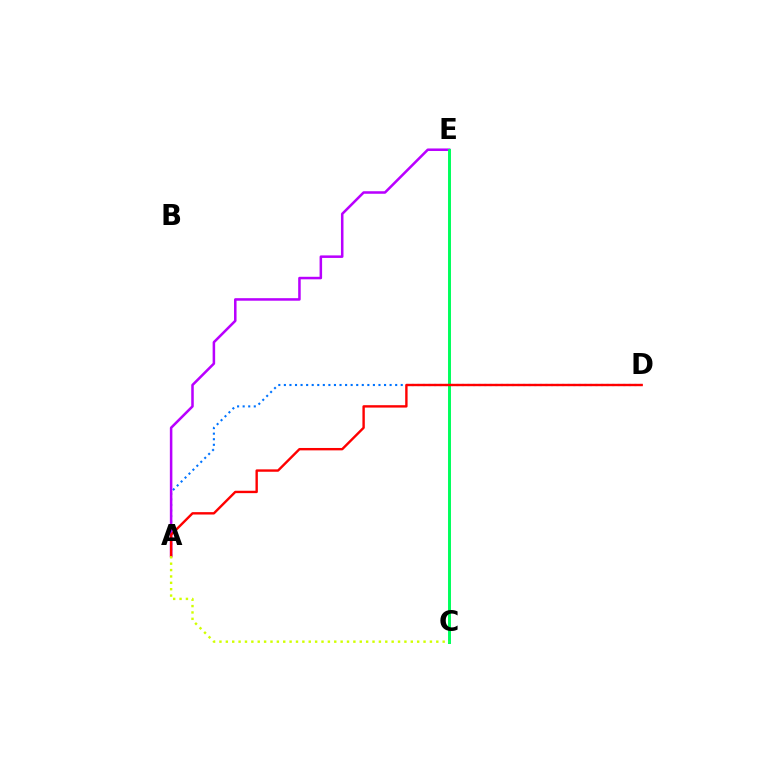{('A', 'D'): [{'color': '#0074ff', 'line_style': 'dotted', 'thickness': 1.51}, {'color': '#ff0000', 'line_style': 'solid', 'thickness': 1.72}], ('A', 'E'): [{'color': '#b900ff', 'line_style': 'solid', 'thickness': 1.82}], ('C', 'E'): [{'color': '#00ff5c', 'line_style': 'solid', 'thickness': 2.13}], ('A', 'C'): [{'color': '#d1ff00', 'line_style': 'dotted', 'thickness': 1.73}]}